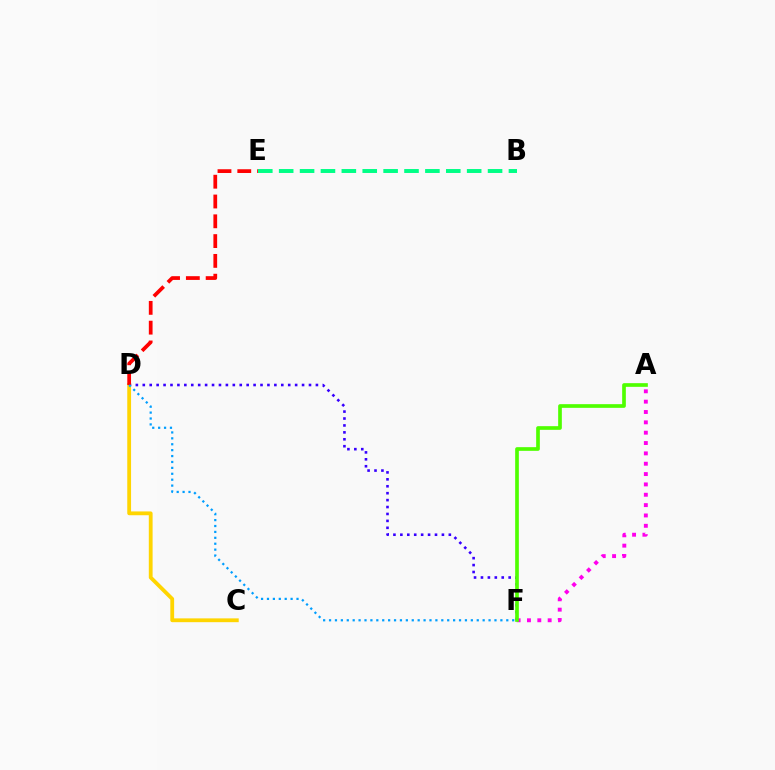{('D', 'F'): [{'color': '#3700ff', 'line_style': 'dotted', 'thickness': 1.88}, {'color': '#009eff', 'line_style': 'dotted', 'thickness': 1.61}], ('A', 'F'): [{'color': '#ff00ed', 'line_style': 'dotted', 'thickness': 2.81}, {'color': '#4fff00', 'line_style': 'solid', 'thickness': 2.64}], ('C', 'D'): [{'color': '#ffd500', 'line_style': 'solid', 'thickness': 2.74}], ('D', 'E'): [{'color': '#ff0000', 'line_style': 'dashed', 'thickness': 2.69}], ('B', 'E'): [{'color': '#00ff86', 'line_style': 'dashed', 'thickness': 2.84}]}